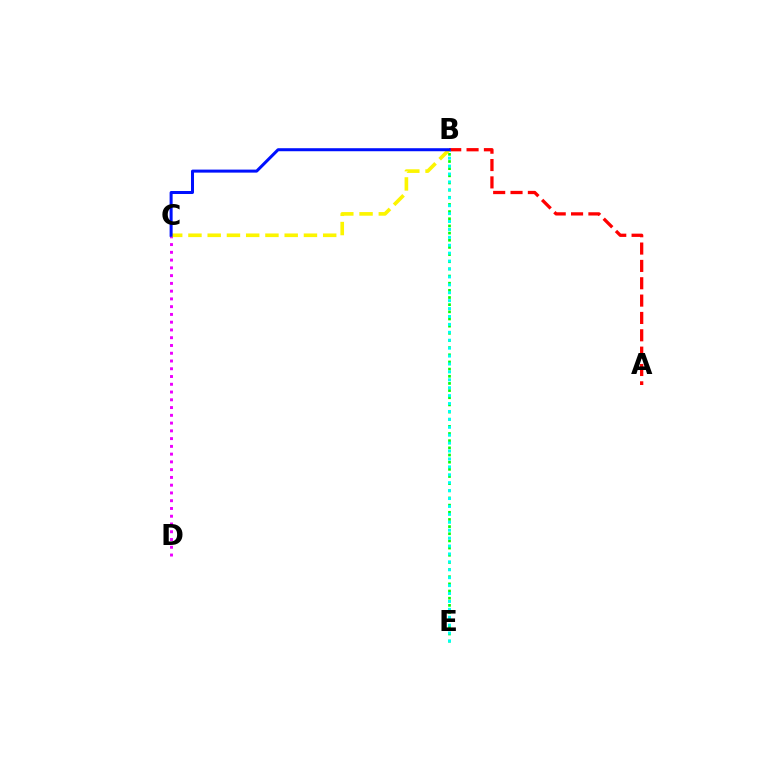{('B', 'E'): [{'color': '#08ff00', 'line_style': 'dotted', 'thickness': 1.95}, {'color': '#00fff6', 'line_style': 'dotted', 'thickness': 2.15}], ('A', 'B'): [{'color': '#ff0000', 'line_style': 'dashed', 'thickness': 2.36}], ('C', 'D'): [{'color': '#ee00ff', 'line_style': 'dotted', 'thickness': 2.11}], ('B', 'C'): [{'color': '#fcf500', 'line_style': 'dashed', 'thickness': 2.62}, {'color': '#0010ff', 'line_style': 'solid', 'thickness': 2.17}]}